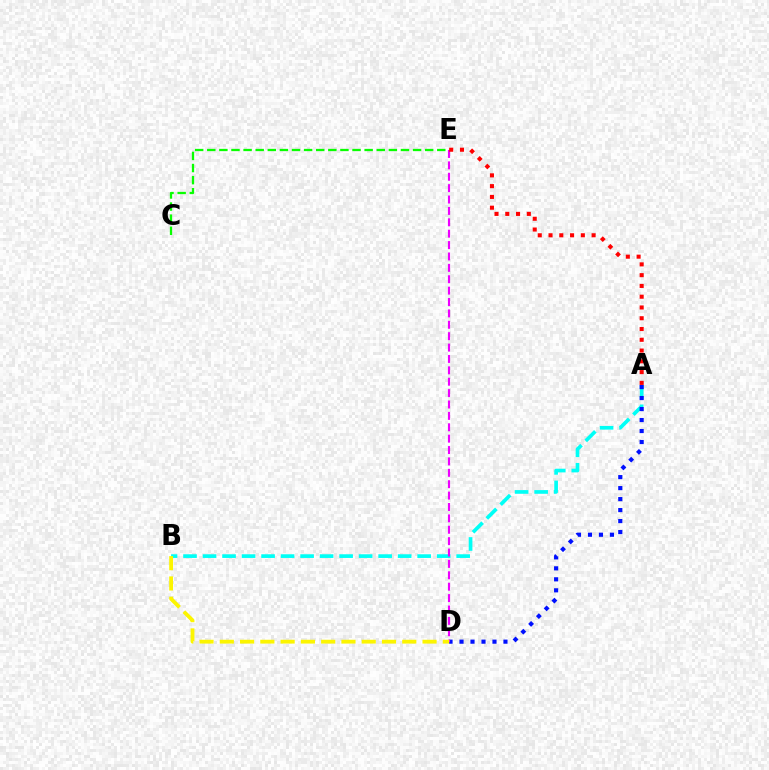{('C', 'E'): [{'color': '#08ff00', 'line_style': 'dashed', 'thickness': 1.64}], ('A', 'B'): [{'color': '#00fff6', 'line_style': 'dashed', 'thickness': 2.65}], ('A', 'D'): [{'color': '#0010ff', 'line_style': 'dotted', 'thickness': 2.99}], ('D', 'E'): [{'color': '#ee00ff', 'line_style': 'dashed', 'thickness': 1.55}], ('A', 'E'): [{'color': '#ff0000', 'line_style': 'dotted', 'thickness': 2.93}], ('B', 'D'): [{'color': '#fcf500', 'line_style': 'dashed', 'thickness': 2.75}]}